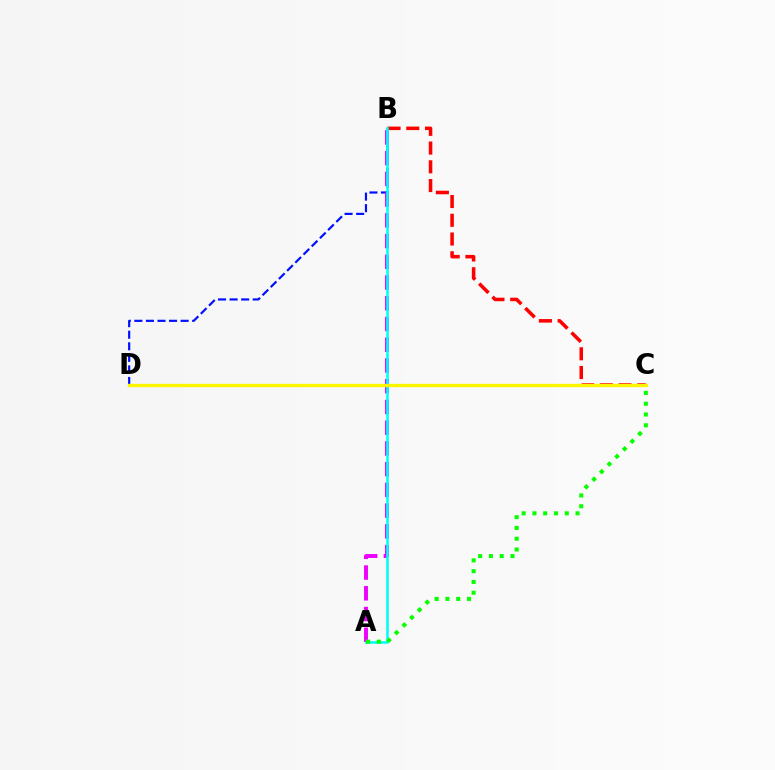{('B', 'C'): [{'color': '#ff0000', 'line_style': 'dashed', 'thickness': 2.55}], ('B', 'D'): [{'color': '#0010ff', 'line_style': 'dashed', 'thickness': 1.57}], ('A', 'B'): [{'color': '#ee00ff', 'line_style': 'dashed', 'thickness': 2.82}, {'color': '#00fff6', 'line_style': 'solid', 'thickness': 1.85}], ('C', 'D'): [{'color': '#fcf500', 'line_style': 'solid', 'thickness': 2.37}], ('A', 'C'): [{'color': '#08ff00', 'line_style': 'dotted', 'thickness': 2.93}]}